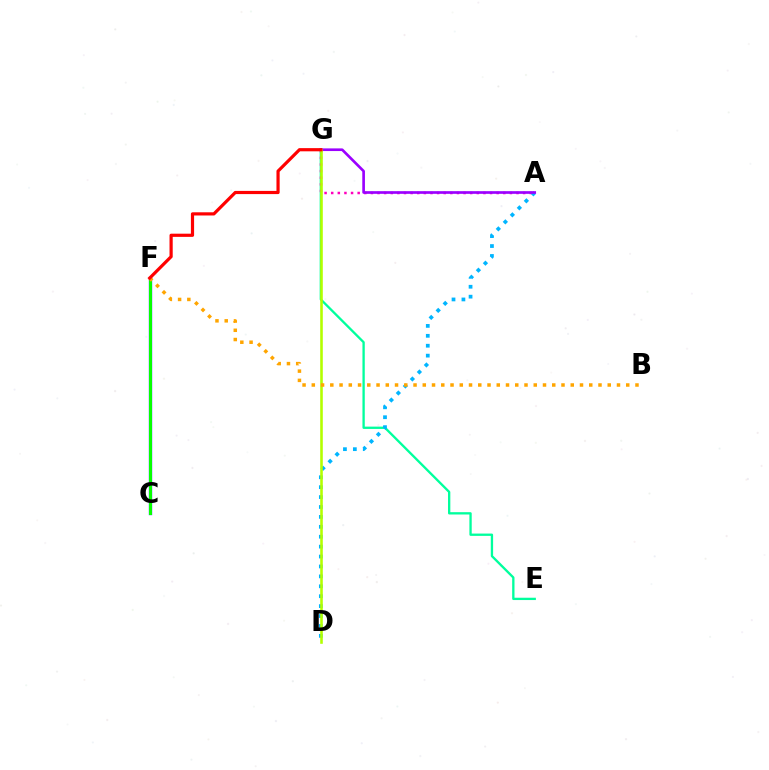{('E', 'G'): [{'color': '#00ff9d', 'line_style': 'solid', 'thickness': 1.67}], ('A', 'G'): [{'color': '#ff00bd', 'line_style': 'dotted', 'thickness': 1.8}, {'color': '#9b00ff', 'line_style': 'solid', 'thickness': 1.92}], ('C', 'F'): [{'color': '#0010ff', 'line_style': 'solid', 'thickness': 2.37}, {'color': '#08ff00', 'line_style': 'solid', 'thickness': 2.16}], ('A', 'D'): [{'color': '#00b5ff', 'line_style': 'dotted', 'thickness': 2.69}], ('D', 'G'): [{'color': '#b3ff00', 'line_style': 'solid', 'thickness': 1.87}], ('B', 'F'): [{'color': '#ffa500', 'line_style': 'dotted', 'thickness': 2.51}], ('F', 'G'): [{'color': '#ff0000', 'line_style': 'solid', 'thickness': 2.3}]}